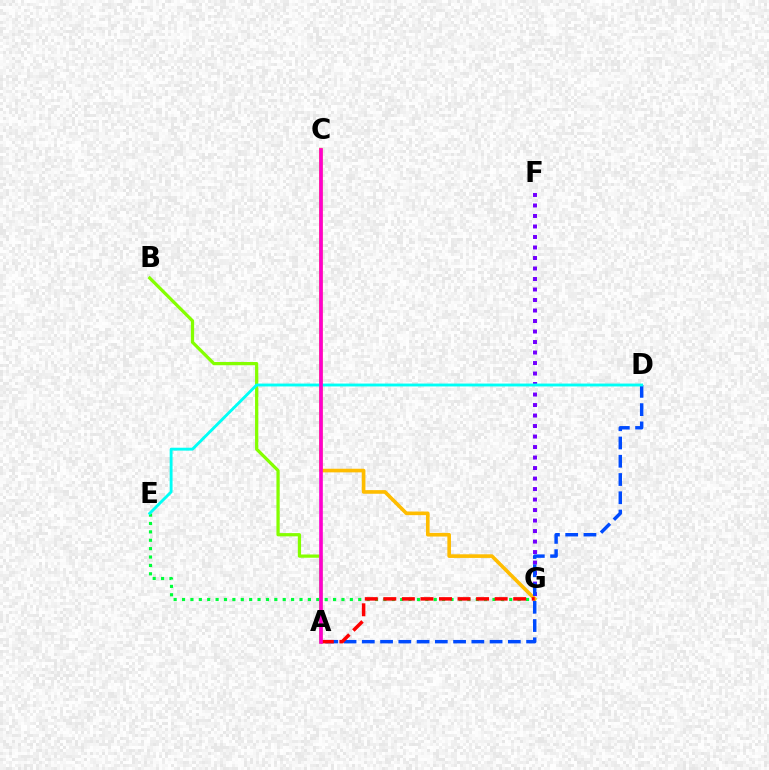{('E', 'G'): [{'color': '#00ff39', 'line_style': 'dotted', 'thickness': 2.28}], ('C', 'G'): [{'color': '#ffbd00', 'line_style': 'solid', 'thickness': 2.61}], ('F', 'G'): [{'color': '#7200ff', 'line_style': 'dotted', 'thickness': 2.85}], ('A', 'D'): [{'color': '#004bff', 'line_style': 'dashed', 'thickness': 2.48}], ('A', 'B'): [{'color': '#84ff00', 'line_style': 'solid', 'thickness': 2.33}], ('A', 'G'): [{'color': '#ff0000', 'line_style': 'dashed', 'thickness': 2.52}], ('D', 'E'): [{'color': '#00fff6', 'line_style': 'solid', 'thickness': 2.07}], ('A', 'C'): [{'color': '#ff00cf', 'line_style': 'solid', 'thickness': 2.62}]}